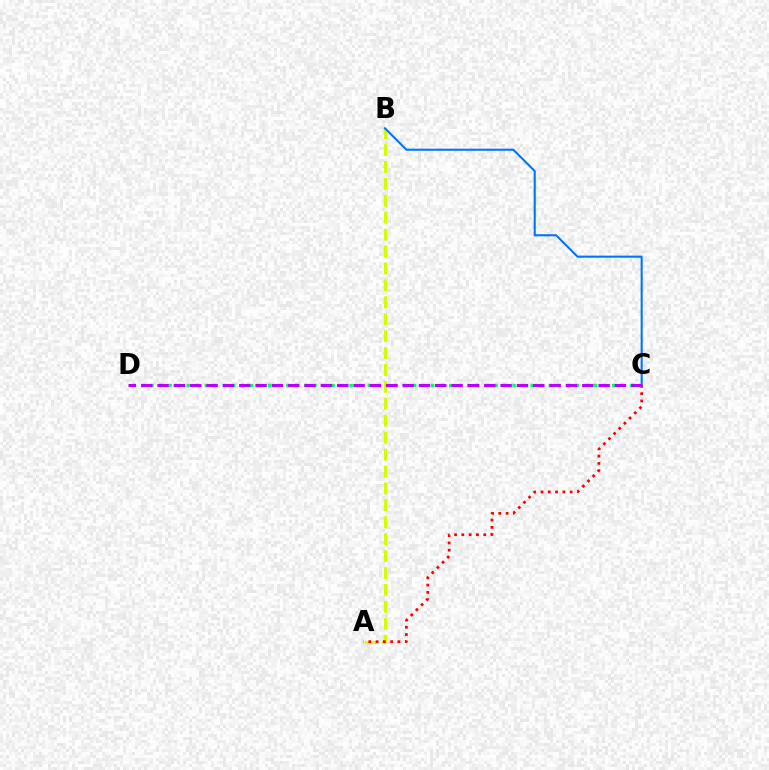{('A', 'B'): [{'color': '#d1ff00', 'line_style': 'dashed', 'thickness': 2.3}], ('B', 'C'): [{'color': '#0074ff', 'line_style': 'solid', 'thickness': 1.5}], ('A', 'C'): [{'color': '#ff0000', 'line_style': 'dotted', 'thickness': 1.98}], ('C', 'D'): [{'color': '#00ff5c', 'line_style': 'dotted', 'thickness': 2.46}, {'color': '#b900ff', 'line_style': 'dashed', 'thickness': 2.22}]}